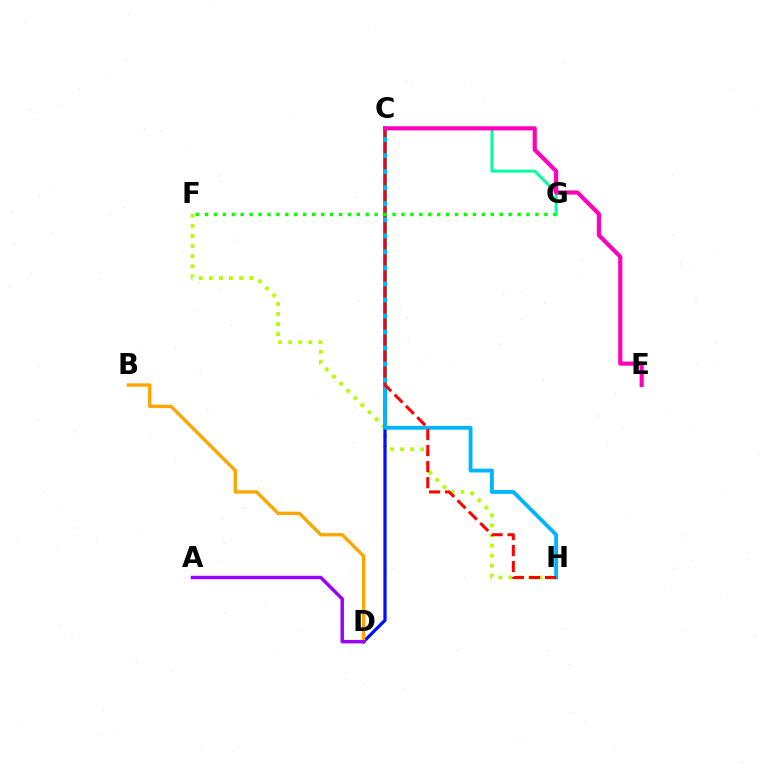{('C', 'G'): [{'color': '#00ff9d', 'line_style': 'solid', 'thickness': 2.16}], ('F', 'H'): [{'color': '#b3ff00', 'line_style': 'dotted', 'thickness': 2.74}], ('C', 'D'): [{'color': '#0010ff', 'line_style': 'solid', 'thickness': 2.33}], ('C', 'H'): [{'color': '#00b5ff', 'line_style': 'solid', 'thickness': 2.75}, {'color': '#ff0000', 'line_style': 'dashed', 'thickness': 2.18}], ('B', 'D'): [{'color': '#ffa500', 'line_style': 'solid', 'thickness': 2.4}], ('A', 'D'): [{'color': '#9b00ff', 'line_style': 'solid', 'thickness': 2.48}], ('C', 'E'): [{'color': '#ff00bd', 'line_style': 'solid', 'thickness': 3.0}], ('F', 'G'): [{'color': '#08ff00', 'line_style': 'dotted', 'thickness': 2.43}]}